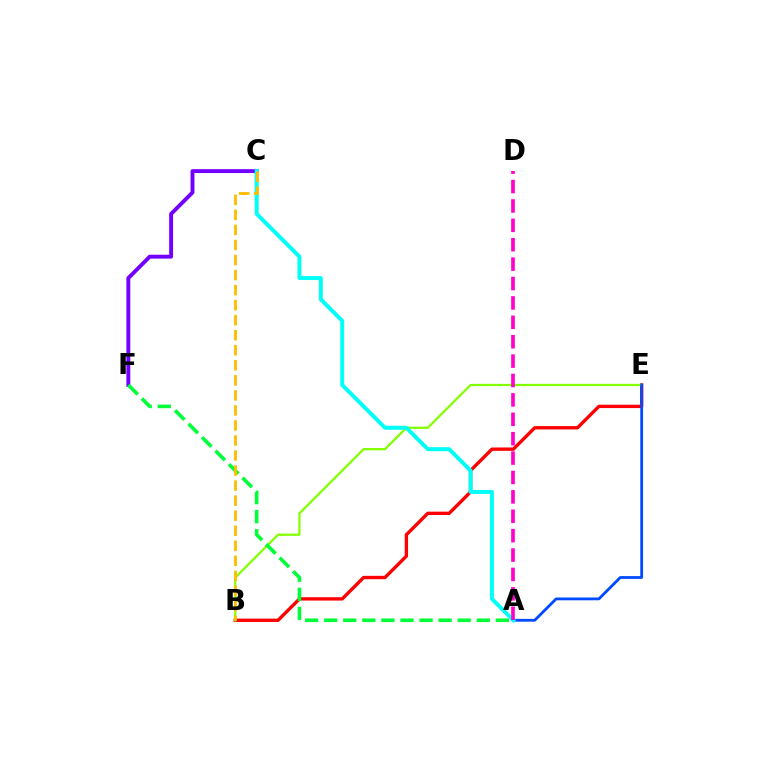{('B', 'E'): [{'color': '#ff0000', 'line_style': 'solid', 'thickness': 2.41}, {'color': '#84ff00', 'line_style': 'solid', 'thickness': 1.63}], ('C', 'F'): [{'color': '#7200ff', 'line_style': 'solid', 'thickness': 2.81}], ('A', 'E'): [{'color': '#004bff', 'line_style': 'solid', 'thickness': 2.02}], ('A', 'C'): [{'color': '#00fff6', 'line_style': 'solid', 'thickness': 2.86}], ('A', 'F'): [{'color': '#00ff39', 'line_style': 'dashed', 'thickness': 2.59}], ('B', 'C'): [{'color': '#ffbd00', 'line_style': 'dashed', 'thickness': 2.04}], ('A', 'D'): [{'color': '#ff00cf', 'line_style': 'dashed', 'thickness': 2.63}]}